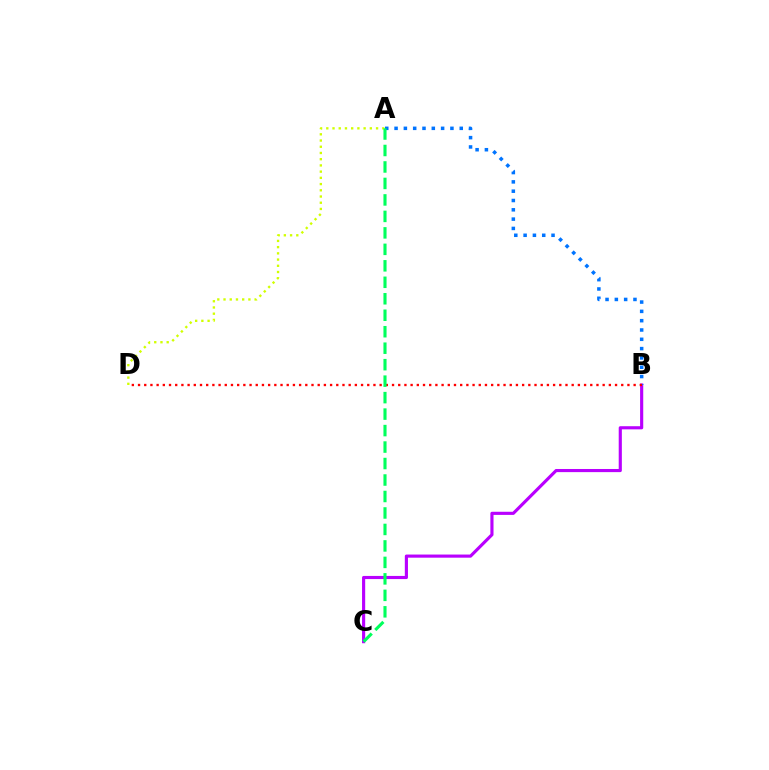{('B', 'C'): [{'color': '#b900ff', 'line_style': 'solid', 'thickness': 2.26}], ('A', 'D'): [{'color': '#d1ff00', 'line_style': 'dotted', 'thickness': 1.69}], ('A', 'B'): [{'color': '#0074ff', 'line_style': 'dotted', 'thickness': 2.53}], ('B', 'D'): [{'color': '#ff0000', 'line_style': 'dotted', 'thickness': 1.68}], ('A', 'C'): [{'color': '#00ff5c', 'line_style': 'dashed', 'thickness': 2.24}]}